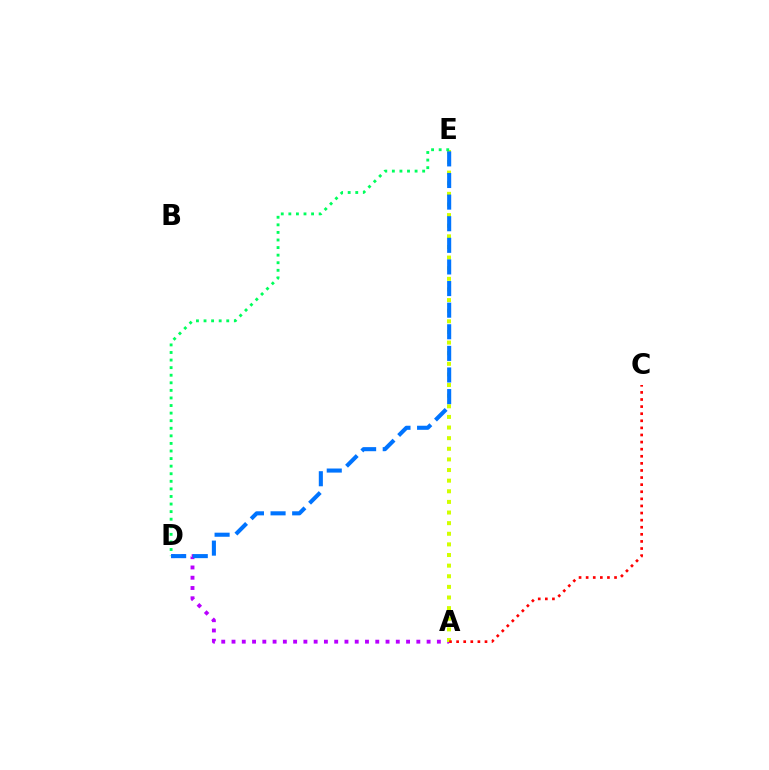{('A', 'D'): [{'color': '#b900ff', 'line_style': 'dotted', 'thickness': 2.79}], ('A', 'E'): [{'color': '#d1ff00', 'line_style': 'dotted', 'thickness': 2.89}], ('D', 'E'): [{'color': '#00ff5c', 'line_style': 'dotted', 'thickness': 2.06}, {'color': '#0074ff', 'line_style': 'dashed', 'thickness': 2.94}], ('A', 'C'): [{'color': '#ff0000', 'line_style': 'dotted', 'thickness': 1.93}]}